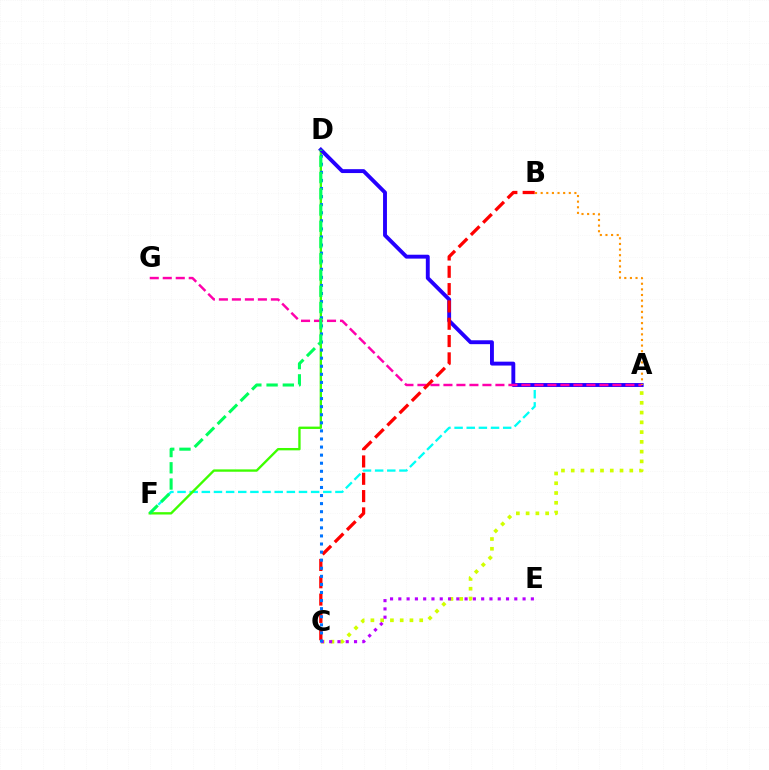{('A', 'F'): [{'color': '#00fff6', 'line_style': 'dashed', 'thickness': 1.65}], ('D', 'F'): [{'color': '#3dff00', 'line_style': 'solid', 'thickness': 1.69}, {'color': '#00ff5c', 'line_style': 'dashed', 'thickness': 2.21}], ('A', 'C'): [{'color': '#d1ff00', 'line_style': 'dotted', 'thickness': 2.65}], ('A', 'D'): [{'color': '#2500ff', 'line_style': 'solid', 'thickness': 2.8}], ('A', 'G'): [{'color': '#ff00ac', 'line_style': 'dashed', 'thickness': 1.77}], ('B', 'C'): [{'color': '#ff0000', 'line_style': 'dashed', 'thickness': 2.35}], ('C', 'E'): [{'color': '#b900ff', 'line_style': 'dotted', 'thickness': 2.25}], ('C', 'D'): [{'color': '#0074ff', 'line_style': 'dotted', 'thickness': 2.2}], ('A', 'B'): [{'color': '#ff9400', 'line_style': 'dotted', 'thickness': 1.53}]}